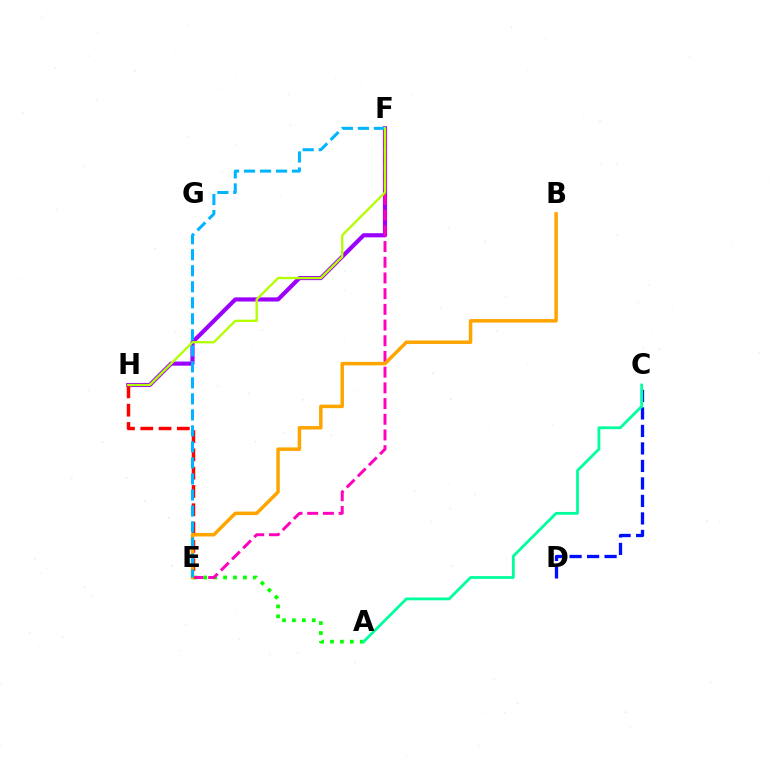{('A', 'E'): [{'color': '#08ff00', 'line_style': 'dotted', 'thickness': 2.69}], ('F', 'H'): [{'color': '#9b00ff', 'line_style': 'solid', 'thickness': 2.98}, {'color': '#b3ff00', 'line_style': 'solid', 'thickness': 1.67}], ('C', 'D'): [{'color': '#0010ff', 'line_style': 'dashed', 'thickness': 2.38}], ('E', 'F'): [{'color': '#ff00bd', 'line_style': 'dashed', 'thickness': 2.13}, {'color': '#00b5ff', 'line_style': 'dashed', 'thickness': 2.18}], ('E', 'H'): [{'color': '#ff0000', 'line_style': 'dashed', 'thickness': 2.48}], ('B', 'E'): [{'color': '#ffa500', 'line_style': 'solid', 'thickness': 2.52}], ('A', 'C'): [{'color': '#00ff9d', 'line_style': 'solid', 'thickness': 2.01}]}